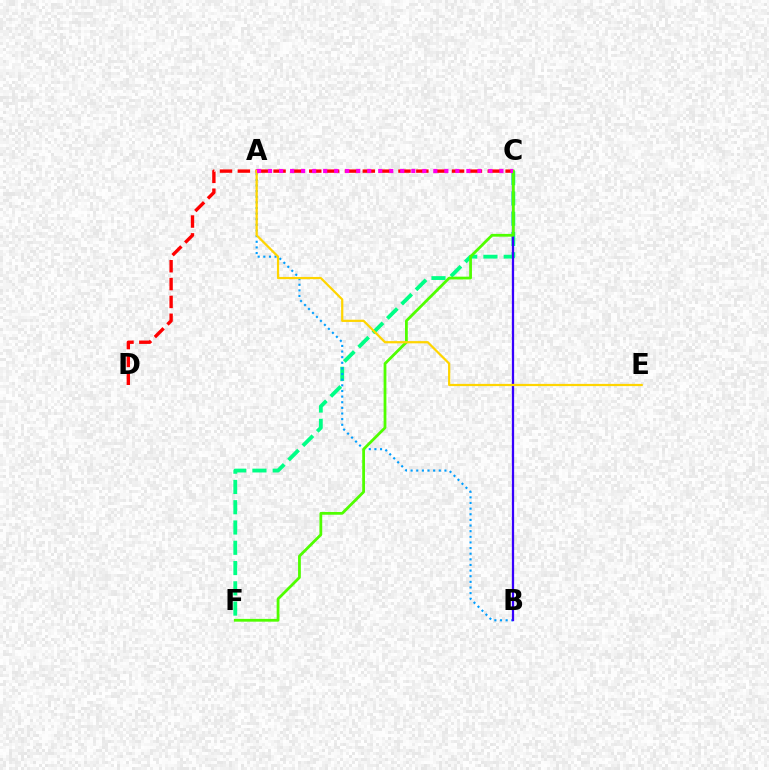{('C', 'F'): [{'color': '#00ff86', 'line_style': 'dashed', 'thickness': 2.75}, {'color': '#4fff00', 'line_style': 'solid', 'thickness': 2.0}], ('A', 'B'): [{'color': '#009eff', 'line_style': 'dotted', 'thickness': 1.53}], ('C', 'D'): [{'color': '#ff0000', 'line_style': 'dashed', 'thickness': 2.42}], ('B', 'C'): [{'color': '#3700ff', 'line_style': 'solid', 'thickness': 1.63}], ('A', 'E'): [{'color': '#ffd500', 'line_style': 'solid', 'thickness': 1.6}], ('A', 'C'): [{'color': '#ff00ed', 'line_style': 'dotted', 'thickness': 2.99}]}